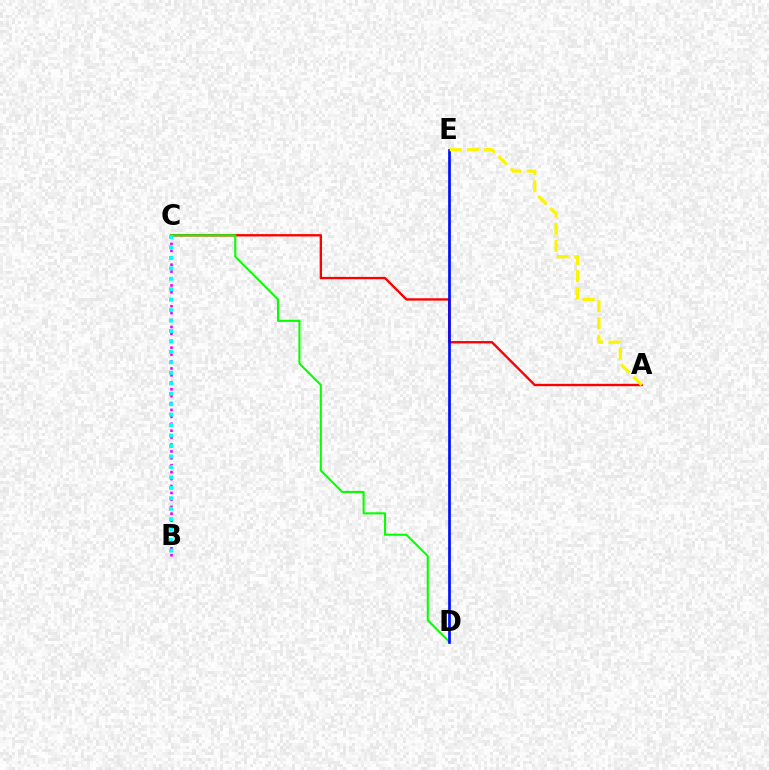{('A', 'C'): [{'color': '#ff0000', 'line_style': 'solid', 'thickness': 1.69}], ('C', 'D'): [{'color': '#08ff00', 'line_style': 'solid', 'thickness': 1.5}], ('B', 'C'): [{'color': '#ee00ff', 'line_style': 'dotted', 'thickness': 1.88}, {'color': '#00fff6', 'line_style': 'dotted', 'thickness': 2.84}], ('D', 'E'): [{'color': '#0010ff', 'line_style': 'solid', 'thickness': 1.96}], ('A', 'E'): [{'color': '#fcf500', 'line_style': 'dashed', 'thickness': 2.33}]}